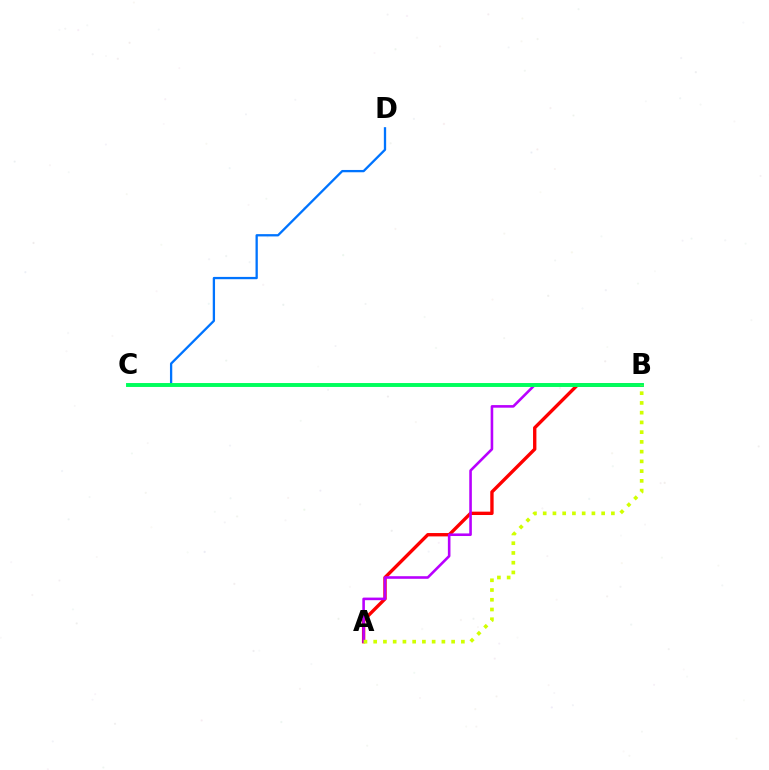{('A', 'B'): [{'color': '#ff0000', 'line_style': 'solid', 'thickness': 2.42}, {'color': '#b900ff', 'line_style': 'solid', 'thickness': 1.87}, {'color': '#d1ff00', 'line_style': 'dotted', 'thickness': 2.65}], ('C', 'D'): [{'color': '#0074ff', 'line_style': 'solid', 'thickness': 1.66}], ('B', 'C'): [{'color': '#00ff5c', 'line_style': 'solid', 'thickness': 2.82}]}